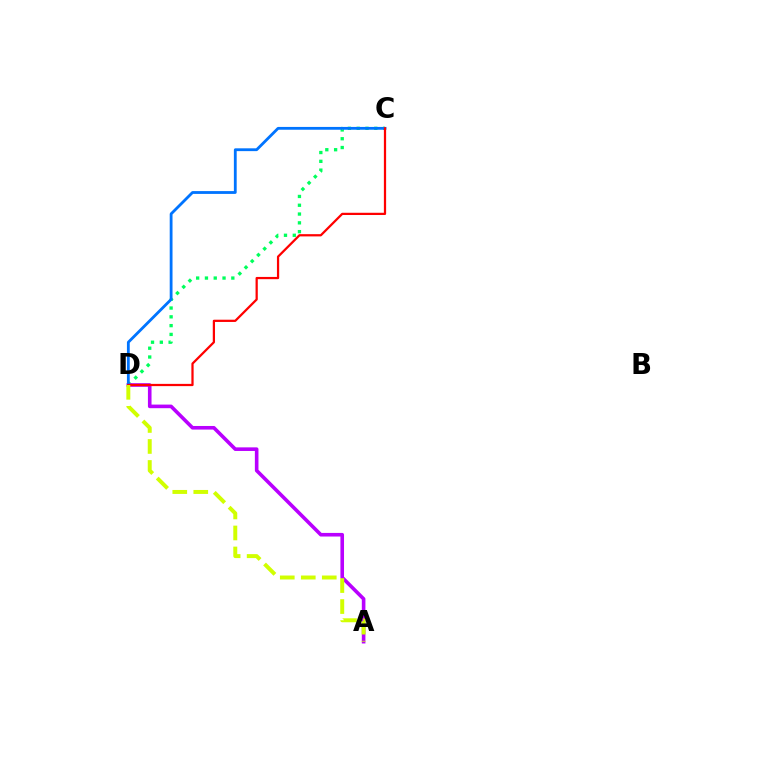{('C', 'D'): [{'color': '#00ff5c', 'line_style': 'dotted', 'thickness': 2.39}, {'color': '#0074ff', 'line_style': 'solid', 'thickness': 2.02}, {'color': '#ff0000', 'line_style': 'solid', 'thickness': 1.61}], ('A', 'D'): [{'color': '#b900ff', 'line_style': 'solid', 'thickness': 2.59}, {'color': '#d1ff00', 'line_style': 'dashed', 'thickness': 2.85}]}